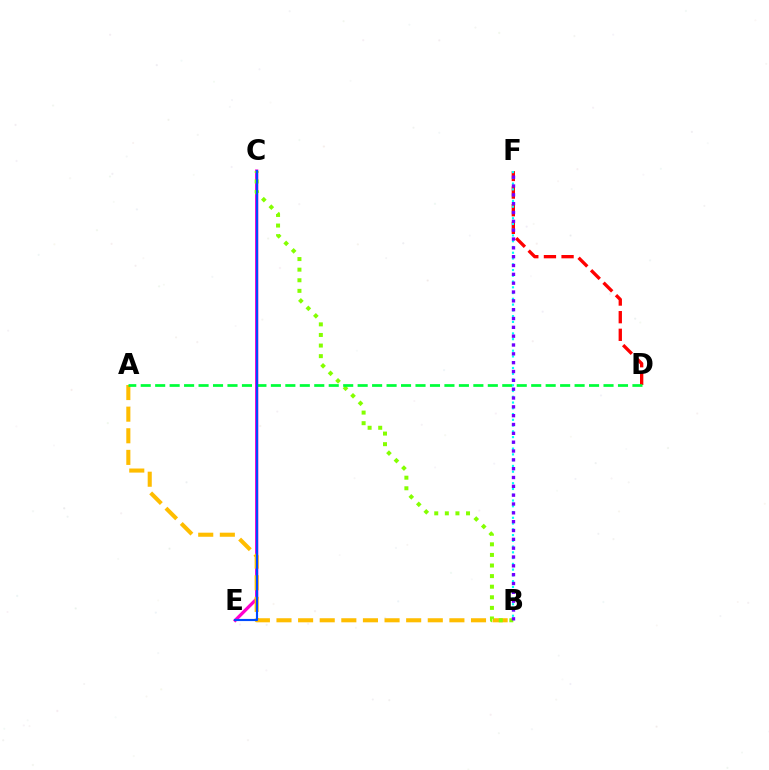{('C', 'E'): [{'color': '#ff00cf', 'line_style': 'solid', 'thickness': 2.36}, {'color': '#004bff', 'line_style': 'solid', 'thickness': 1.55}], ('A', 'B'): [{'color': '#ffbd00', 'line_style': 'dashed', 'thickness': 2.94}], ('B', 'C'): [{'color': '#84ff00', 'line_style': 'dotted', 'thickness': 2.88}], ('D', 'F'): [{'color': '#ff0000', 'line_style': 'dashed', 'thickness': 2.4}], ('A', 'D'): [{'color': '#00ff39', 'line_style': 'dashed', 'thickness': 1.96}], ('B', 'F'): [{'color': '#00fff6', 'line_style': 'dotted', 'thickness': 1.57}, {'color': '#7200ff', 'line_style': 'dotted', 'thickness': 2.4}]}